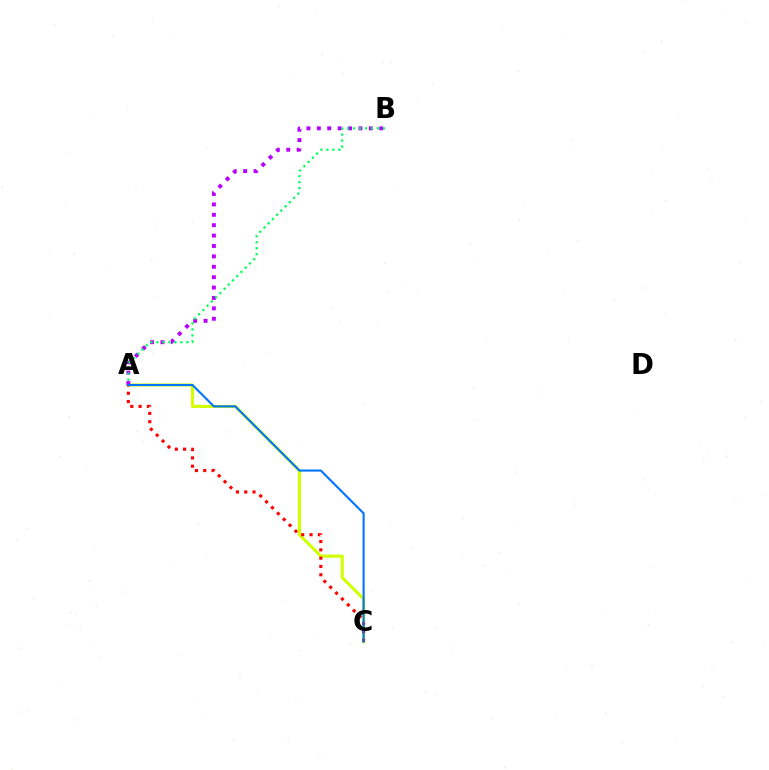{('A', 'C'): [{'color': '#d1ff00', 'line_style': 'solid', 'thickness': 2.23}, {'color': '#ff0000', 'line_style': 'dotted', 'thickness': 2.26}, {'color': '#0074ff', 'line_style': 'solid', 'thickness': 1.51}], ('A', 'B'): [{'color': '#b900ff', 'line_style': 'dotted', 'thickness': 2.82}, {'color': '#00ff5c', 'line_style': 'dotted', 'thickness': 1.63}]}